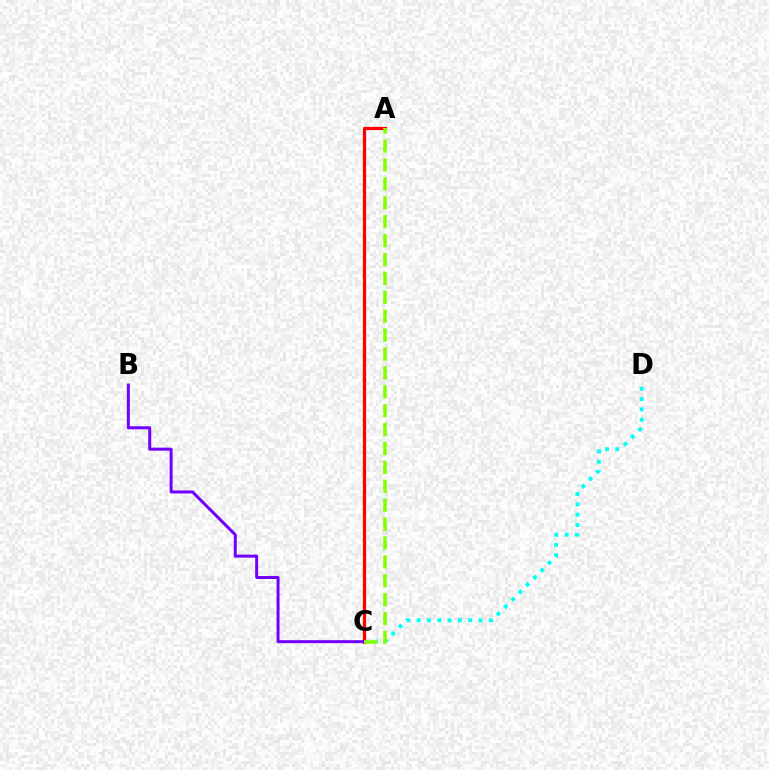{('C', 'D'): [{'color': '#00fff6', 'line_style': 'dotted', 'thickness': 2.8}], ('A', 'C'): [{'color': '#ff0000', 'line_style': 'solid', 'thickness': 2.32}, {'color': '#84ff00', 'line_style': 'dashed', 'thickness': 2.57}], ('B', 'C'): [{'color': '#7200ff', 'line_style': 'solid', 'thickness': 2.17}]}